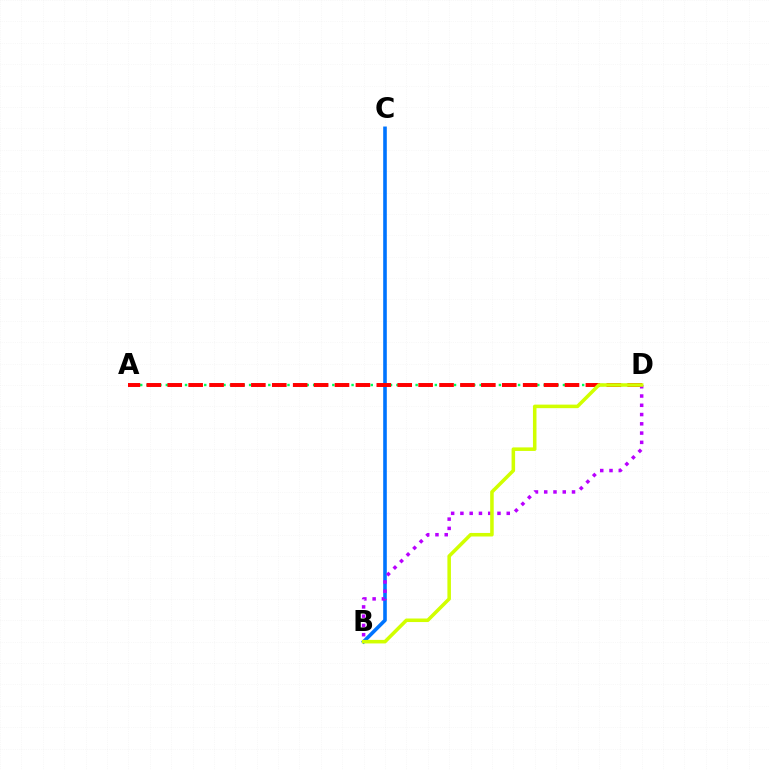{('B', 'C'): [{'color': '#0074ff', 'line_style': 'solid', 'thickness': 2.6}], ('A', 'D'): [{'color': '#00ff5c', 'line_style': 'dotted', 'thickness': 1.74}, {'color': '#ff0000', 'line_style': 'dashed', 'thickness': 2.84}], ('B', 'D'): [{'color': '#b900ff', 'line_style': 'dotted', 'thickness': 2.52}, {'color': '#d1ff00', 'line_style': 'solid', 'thickness': 2.55}]}